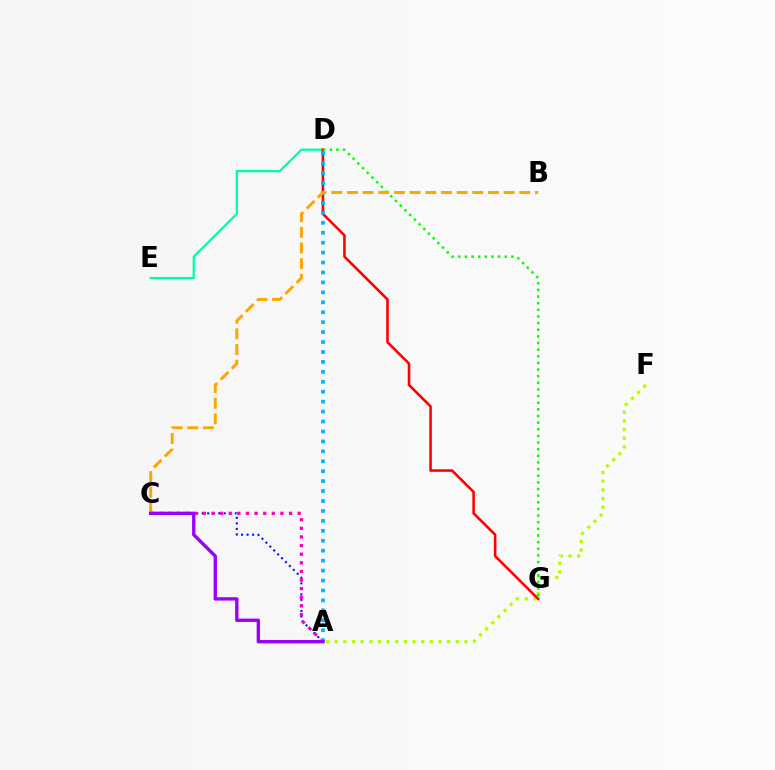{('A', 'F'): [{'color': '#b3ff00', 'line_style': 'dotted', 'thickness': 2.35}], ('D', 'E'): [{'color': '#00ff9d', 'line_style': 'solid', 'thickness': 1.63}], ('D', 'G'): [{'color': '#ff0000', 'line_style': 'solid', 'thickness': 1.86}, {'color': '#08ff00', 'line_style': 'dotted', 'thickness': 1.8}], ('A', 'C'): [{'color': '#0010ff', 'line_style': 'dotted', 'thickness': 1.5}, {'color': '#ff00bd', 'line_style': 'dotted', 'thickness': 2.34}, {'color': '#9b00ff', 'line_style': 'solid', 'thickness': 2.42}], ('A', 'D'): [{'color': '#00b5ff', 'line_style': 'dotted', 'thickness': 2.7}], ('B', 'C'): [{'color': '#ffa500', 'line_style': 'dashed', 'thickness': 2.13}]}